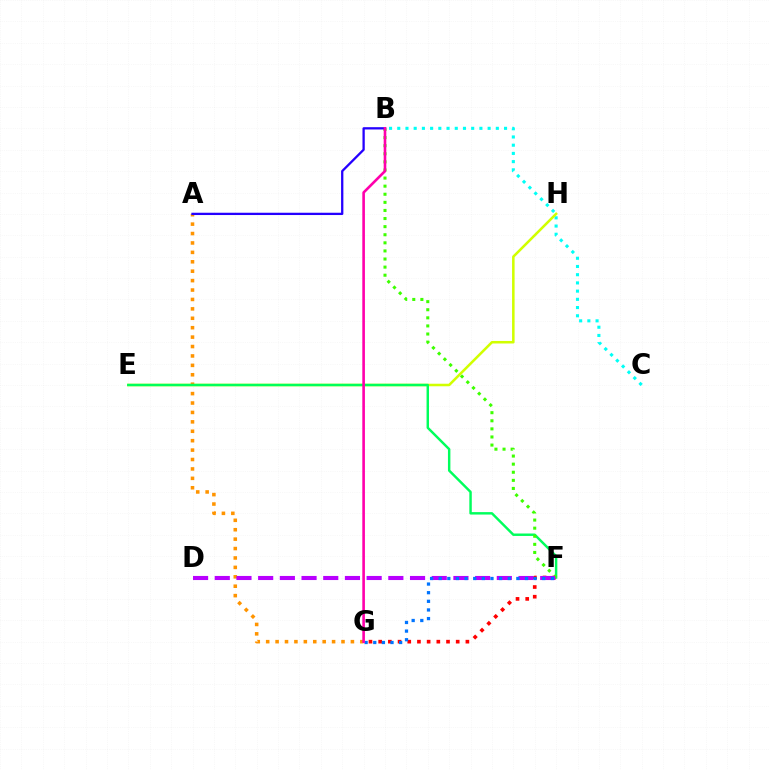{('F', 'G'): [{'color': '#ff0000', 'line_style': 'dotted', 'thickness': 2.63}, {'color': '#0074ff', 'line_style': 'dotted', 'thickness': 2.34}], ('B', 'C'): [{'color': '#00fff6', 'line_style': 'dotted', 'thickness': 2.23}], ('E', 'H'): [{'color': '#d1ff00', 'line_style': 'solid', 'thickness': 1.83}], ('A', 'G'): [{'color': '#ff9400', 'line_style': 'dotted', 'thickness': 2.56}], ('E', 'F'): [{'color': '#00ff5c', 'line_style': 'solid', 'thickness': 1.76}], ('B', 'F'): [{'color': '#3dff00', 'line_style': 'dotted', 'thickness': 2.2}], ('D', 'F'): [{'color': '#b900ff', 'line_style': 'dashed', 'thickness': 2.95}], ('A', 'B'): [{'color': '#2500ff', 'line_style': 'solid', 'thickness': 1.65}], ('B', 'G'): [{'color': '#ff00ac', 'line_style': 'solid', 'thickness': 1.89}]}